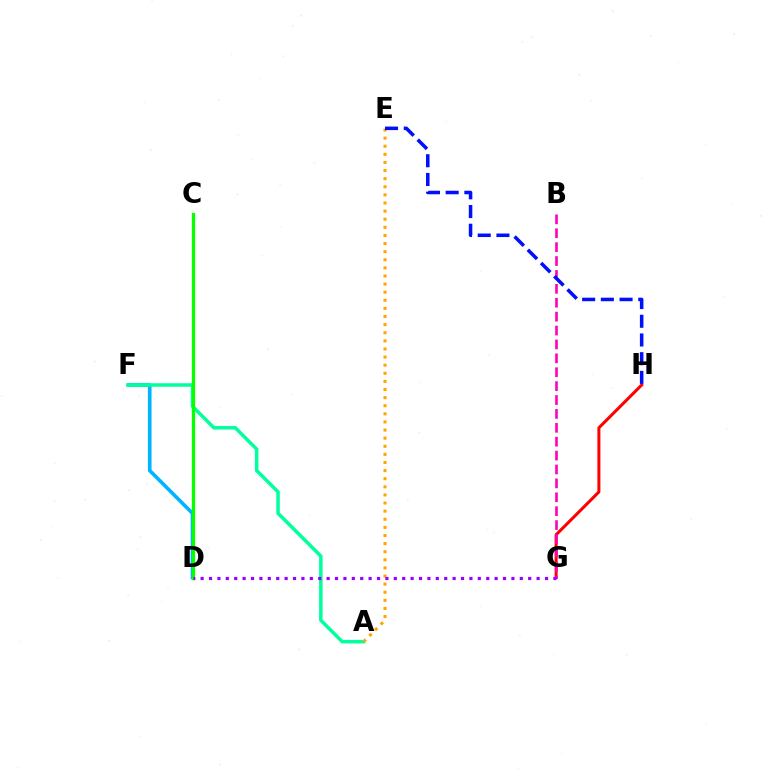{('D', 'F'): [{'color': '#00b5ff', 'line_style': 'solid', 'thickness': 2.63}], ('A', 'F'): [{'color': '#00ff9d', 'line_style': 'solid', 'thickness': 2.51}], ('C', 'D'): [{'color': '#b3ff00', 'line_style': 'dotted', 'thickness': 2.2}, {'color': '#08ff00', 'line_style': 'solid', 'thickness': 2.36}], ('A', 'E'): [{'color': '#ffa500', 'line_style': 'dotted', 'thickness': 2.2}], ('G', 'H'): [{'color': '#ff0000', 'line_style': 'solid', 'thickness': 2.18}], ('B', 'G'): [{'color': '#ff00bd', 'line_style': 'dashed', 'thickness': 1.89}], ('E', 'H'): [{'color': '#0010ff', 'line_style': 'dashed', 'thickness': 2.54}], ('D', 'G'): [{'color': '#9b00ff', 'line_style': 'dotted', 'thickness': 2.28}]}